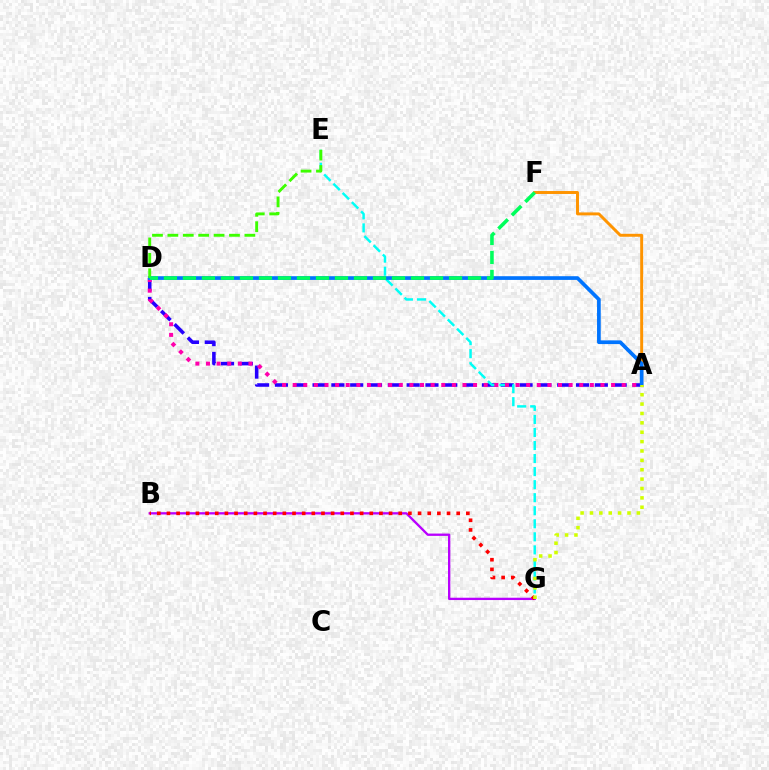{('B', 'G'): [{'color': '#b900ff', 'line_style': 'solid', 'thickness': 1.67}, {'color': '#ff0000', 'line_style': 'dotted', 'thickness': 2.62}], ('A', 'D'): [{'color': '#2500ff', 'line_style': 'dashed', 'thickness': 2.56}, {'color': '#ff00ac', 'line_style': 'dotted', 'thickness': 2.88}, {'color': '#0074ff', 'line_style': 'solid', 'thickness': 2.67}], ('E', 'G'): [{'color': '#00fff6', 'line_style': 'dashed', 'thickness': 1.77}], ('A', 'F'): [{'color': '#ff9400', 'line_style': 'solid', 'thickness': 2.12}], ('A', 'G'): [{'color': '#d1ff00', 'line_style': 'dotted', 'thickness': 2.55}], ('D', 'E'): [{'color': '#3dff00', 'line_style': 'dashed', 'thickness': 2.09}], ('D', 'F'): [{'color': '#00ff5c', 'line_style': 'dashed', 'thickness': 2.58}]}